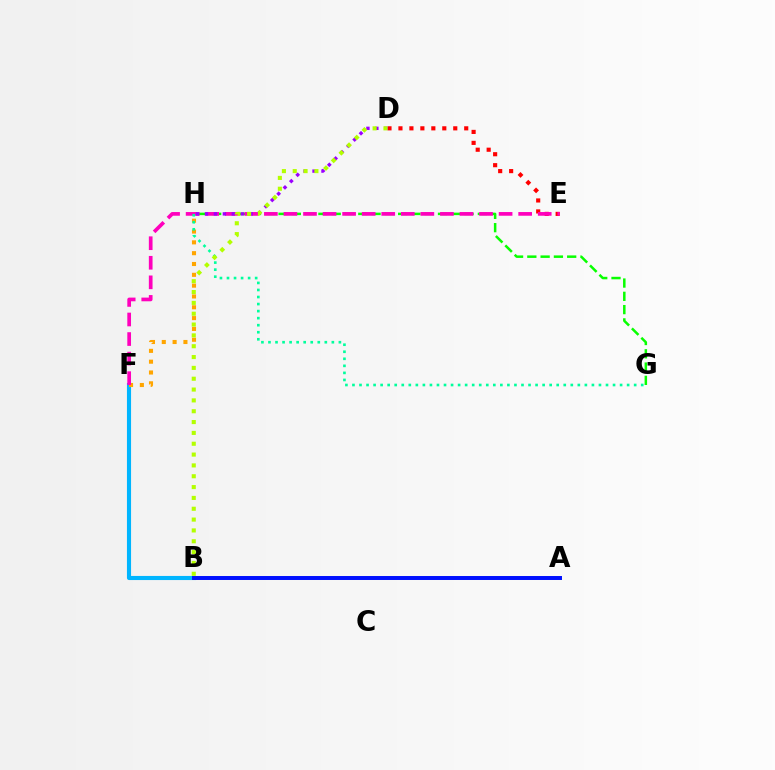{('D', 'E'): [{'color': '#ff0000', 'line_style': 'dotted', 'thickness': 2.98}], ('B', 'F'): [{'color': '#00b5ff', 'line_style': 'solid', 'thickness': 2.95}], ('F', 'H'): [{'color': '#ffa500', 'line_style': 'dotted', 'thickness': 2.94}], ('G', 'H'): [{'color': '#08ff00', 'line_style': 'dashed', 'thickness': 1.8}, {'color': '#00ff9d', 'line_style': 'dotted', 'thickness': 1.91}], ('E', 'F'): [{'color': '#ff00bd', 'line_style': 'dashed', 'thickness': 2.66}], ('D', 'H'): [{'color': '#9b00ff', 'line_style': 'dotted', 'thickness': 2.43}], ('A', 'B'): [{'color': '#0010ff', 'line_style': 'solid', 'thickness': 2.86}], ('B', 'D'): [{'color': '#b3ff00', 'line_style': 'dotted', 'thickness': 2.94}]}